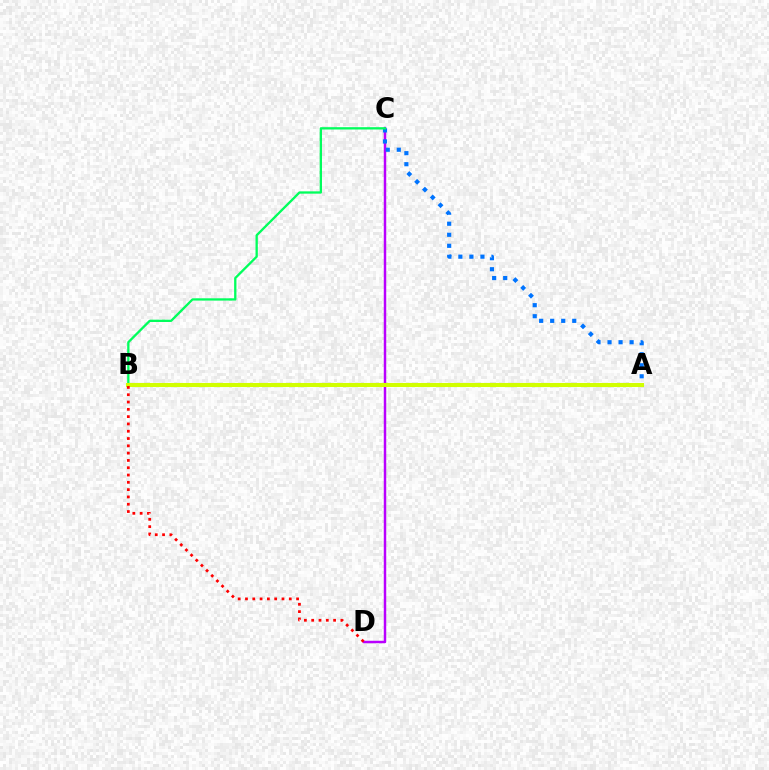{('C', 'D'): [{'color': '#b900ff', 'line_style': 'solid', 'thickness': 1.77}], ('A', 'C'): [{'color': '#0074ff', 'line_style': 'dotted', 'thickness': 3.0}], ('B', 'C'): [{'color': '#00ff5c', 'line_style': 'solid', 'thickness': 1.66}], ('A', 'B'): [{'color': '#d1ff00', 'line_style': 'solid', 'thickness': 2.93}], ('B', 'D'): [{'color': '#ff0000', 'line_style': 'dotted', 'thickness': 1.98}]}